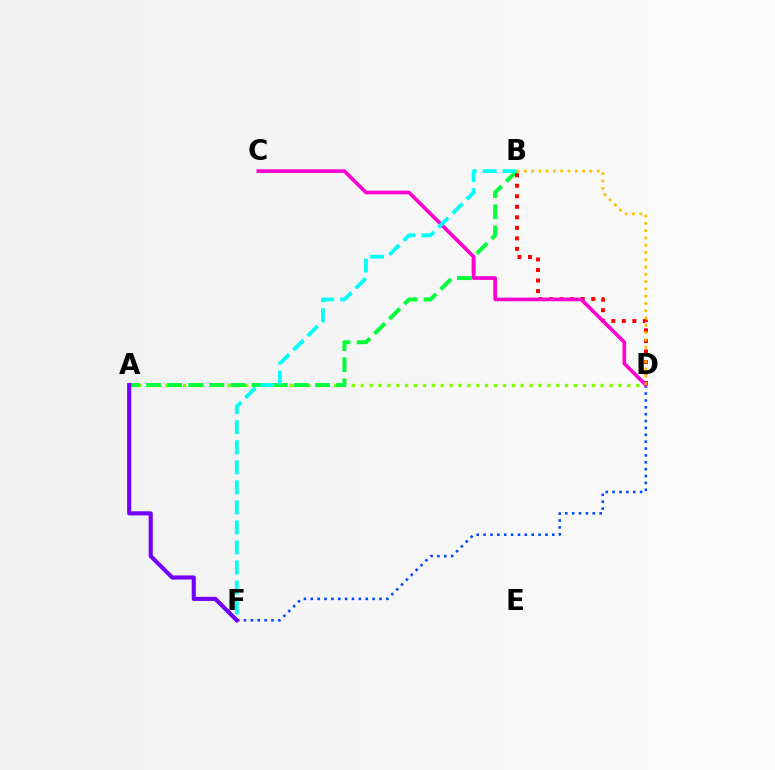{('A', 'D'): [{'color': '#84ff00', 'line_style': 'dotted', 'thickness': 2.41}], ('D', 'F'): [{'color': '#004bff', 'line_style': 'dotted', 'thickness': 1.87}], ('A', 'B'): [{'color': '#00ff39', 'line_style': 'dashed', 'thickness': 2.87}], ('A', 'F'): [{'color': '#7200ff', 'line_style': 'solid', 'thickness': 2.96}], ('B', 'D'): [{'color': '#ff0000', 'line_style': 'dotted', 'thickness': 2.86}, {'color': '#ffbd00', 'line_style': 'dotted', 'thickness': 1.98}], ('C', 'D'): [{'color': '#ff00cf', 'line_style': 'solid', 'thickness': 2.62}], ('B', 'F'): [{'color': '#00fff6', 'line_style': 'dashed', 'thickness': 2.72}]}